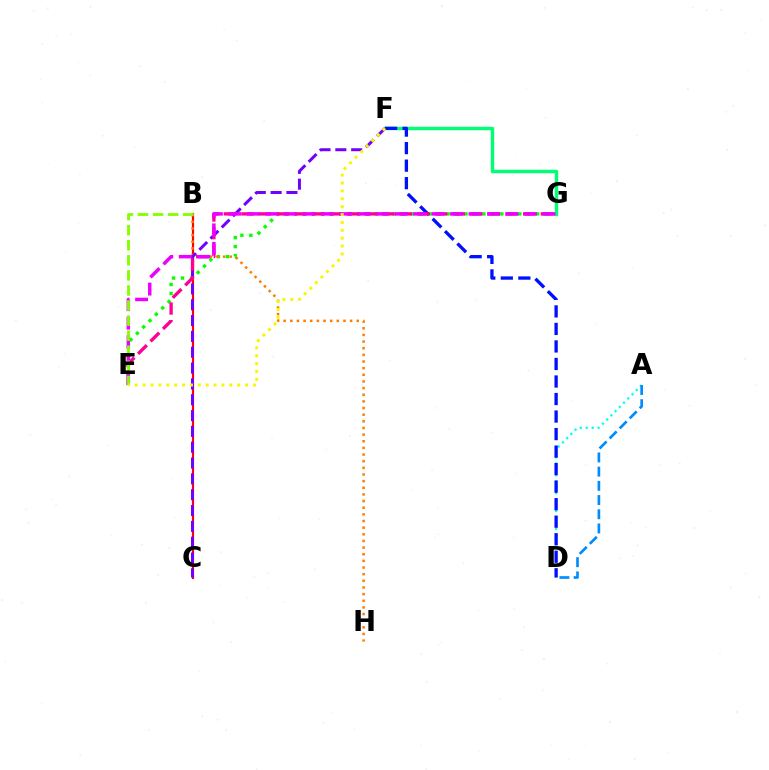{('A', 'D'): [{'color': '#00fff6', 'line_style': 'dotted', 'thickness': 1.62}, {'color': '#008cff', 'line_style': 'dashed', 'thickness': 1.93}], ('B', 'C'): [{'color': '#ff0000', 'line_style': 'solid', 'thickness': 1.56}], ('E', 'G'): [{'color': '#08ff00', 'line_style': 'dotted', 'thickness': 2.43}, {'color': '#ff0094', 'line_style': 'dashed', 'thickness': 2.39}, {'color': '#ee00ff', 'line_style': 'dashed', 'thickness': 2.51}], ('F', 'G'): [{'color': '#00ff74', 'line_style': 'solid', 'thickness': 2.47}], ('D', 'F'): [{'color': '#0010ff', 'line_style': 'dashed', 'thickness': 2.38}], ('B', 'H'): [{'color': '#ff7c00', 'line_style': 'dotted', 'thickness': 1.81}], ('C', 'F'): [{'color': '#7200ff', 'line_style': 'dashed', 'thickness': 2.15}], ('B', 'E'): [{'color': '#84ff00', 'line_style': 'dashed', 'thickness': 2.05}], ('E', 'F'): [{'color': '#fcf500', 'line_style': 'dotted', 'thickness': 2.14}]}